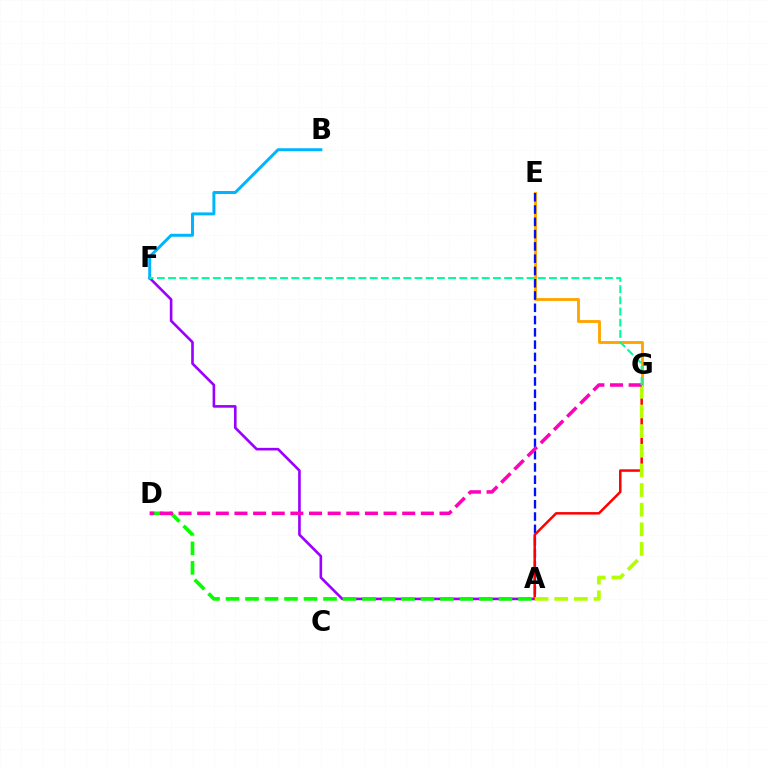{('A', 'F'): [{'color': '#9b00ff', 'line_style': 'solid', 'thickness': 1.89}], ('B', 'F'): [{'color': '#00b5ff', 'line_style': 'solid', 'thickness': 2.14}], ('E', 'G'): [{'color': '#ffa500', 'line_style': 'solid', 'thickness': 2.07}], ('A', 'E'): [{'color': '#0010ff', 'line_style': 'dashed', 'thickness': 1.67}], ('A', 'G'): [{'color': '#ff0000', 'line_style': 'solid', 'thickness': 1.8}, {'color': '#b3ff00', 'line_style': 'dashed', 'thickness': 2.67}], ('A', 'D'): [{'color': '#08ff00', 'line_style': 'dashed', 'thickness': 2.65}], ('D', 'G'): [{'color': '#ff00bd', 'line_style': 'dashed', 'thickness': 2.53}], ('F', 'G'): [{'color': '#00ff9d', 'line_style': 'dashed', 'thickness': 1.52}]}